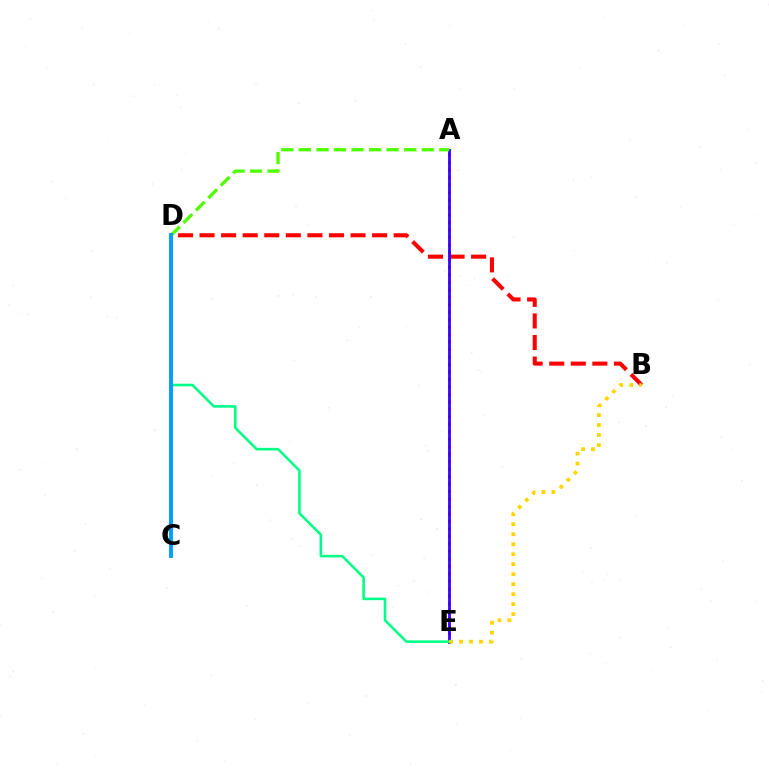{('A', 'E'): [{'color': '#ff00ed', 'line_style': 'dotted', 'thickness': 2.03}, {'color': '#3700ff', 'line_style': 'solid', 'thickness': 2.0}], ('B', 'D'): [{'color': '#ff0000', 'line_style': 'dashed', 'thickness': 2.93}], ('D', 'E'): [{'color': '#00ff86', 'line_style': 'solid', 'thickness': 1.85}], ('A', 'D'): [{'color': '#4fff00', 'line_style': 'dashed', 'thickness': 2.39}], ('C', 'D'): [{'color': '#009eff', 'line_style': 'solid', 'thickness': 2.81}], ('B', 'E'): [{'color': '#ffd500', 'line_style': 'dotted', 'thickness': 2.71}]}